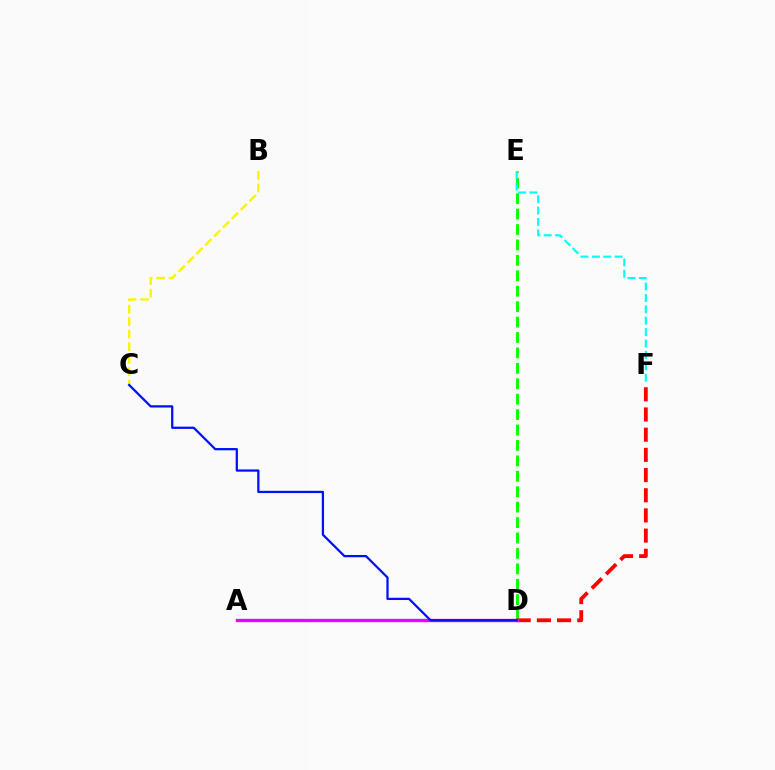{('D', 'E'): [{'color': '#08ff00', 'line_style': 'dashed', 'thickness': 2.1}], ('D', 'F'): [{'color': '#ff0000', 'line_style': 'dashed', 'thickness': 2.74}], ('A', 'D'): [{'color': '#ee00ff', 'line_style': 'solid', 'thickness': 2.41}], ('B', 'C'): [{'color': '#fcf500', 'line_style': 'dashed', 'thickness': 1.7}], ('E', 'F'): [{'color': '#00fff6', 'line_style': 'dashed', 'thickness': 1.55}], ('C', 'D'): [{'color': '#0010ff', 'line_style': 'solid', 'thickness': 1.63}]}